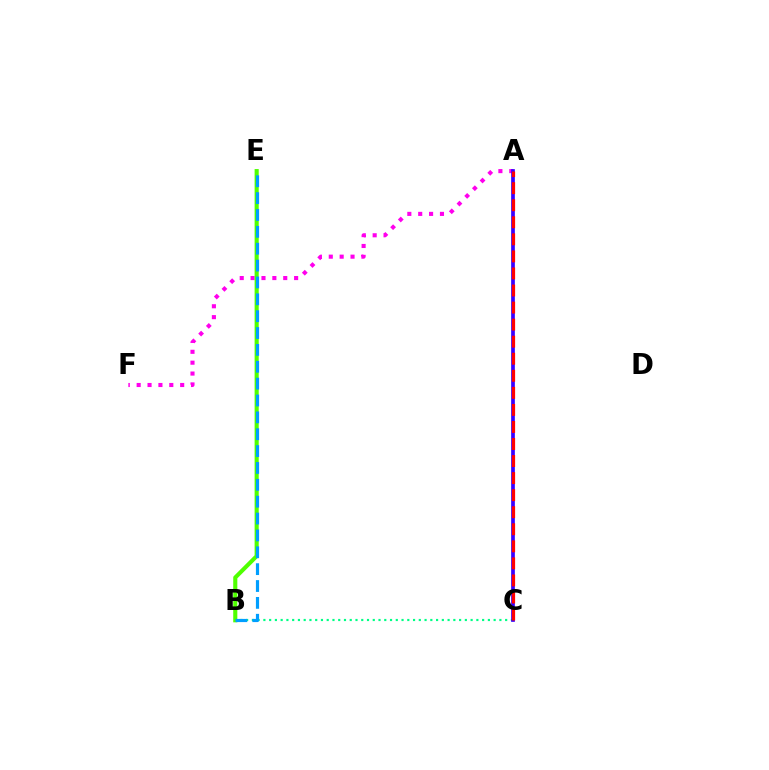{('B', 'C'): [{'color': '#00ff86', 'line_style': 'dotted', 'thickness': 1.56}], ('A', 'F'): [{'color': '#ff00ed', 'line_style': 'dotted', 'thickness': 2.96}], ('A', 'C'): [{'color': '#ffd500', 'line_style': 'dashed', 'thickness': 1.53}, {'color': '#3700ff', 'line_style': 'solid', 'thickness': 2.66}, {'color': '#ff0000', 'line_style': 'dashed', 'thickness': 2.32}], ('B', 'E'): [{'color': '#4fff00', 'line_style': 'solid', 'thickness': 2.96}, {'color': '#009eff', 'line_style': 'dashed', 'thickness': 2.29}]}